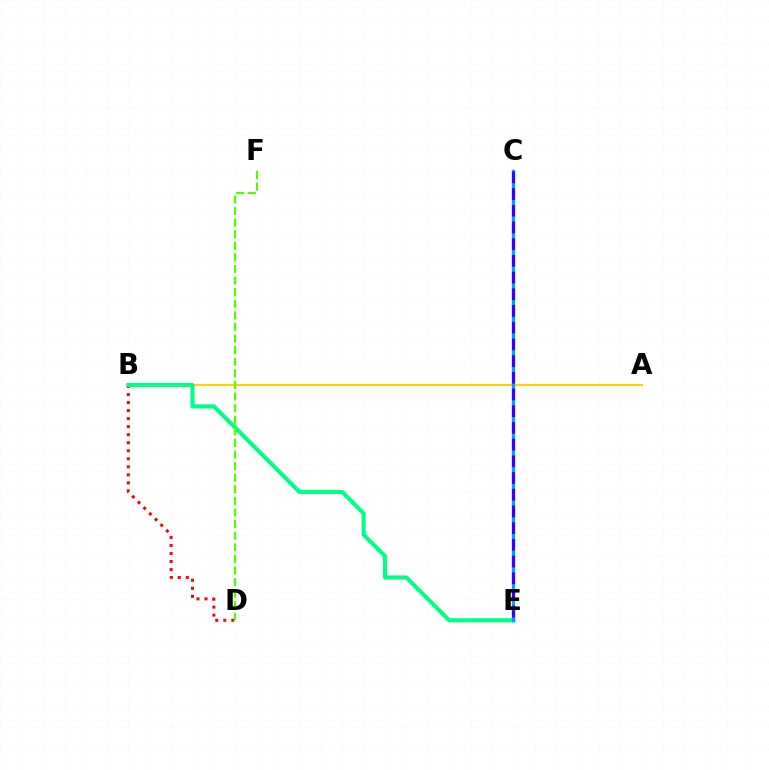{('B', 'D'): [{'color': '#ff0000', 'line_style': 'dotted', 'thickness': 2.18}], ('C', 'E'): [{'color': '#ff00ed', 'line_style': 'dashed', 'thickness': 1.87}, {'color': '#009eff', 'line_style': 'solid', 'thickness': 2.36}, {'color': '#3700ff', 'line_style': 'dashed', 'thickness': 2.27}], ('A', 'B'): [{'color': '#ffd500', 'line_style': 'solid', 'thickness': 1.57}], ('B', 'E'): [{'color': '#00ff86', 'line_style': 'solid', 'thickness': 2.96}], ('D', 'F'): [{'color': '#4fff00', 'line_style': 'dashed', 'thickness': 1.58}]}